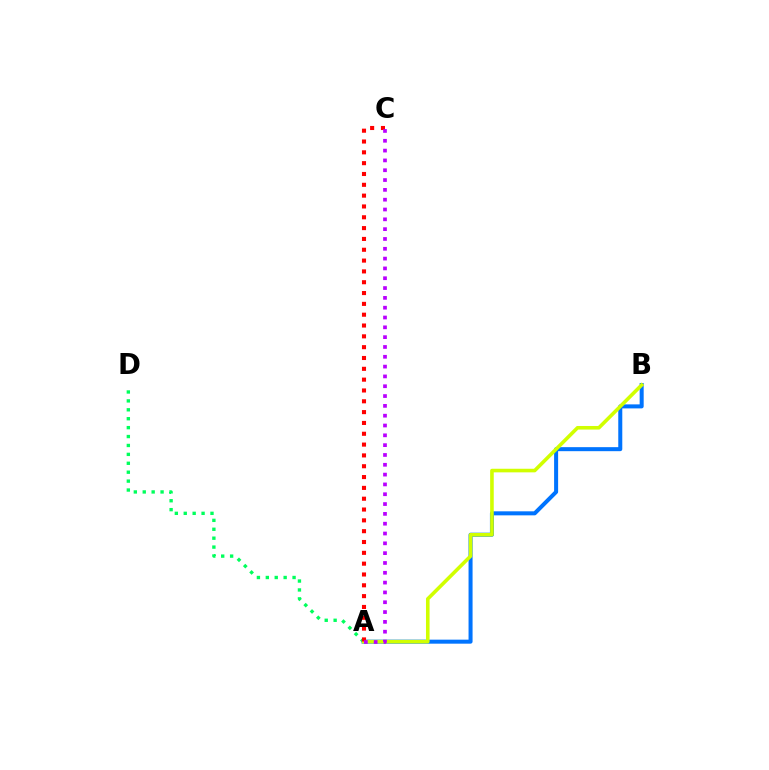{('A', 'D'): [{'color': '#00ff5c', 'line_style': 'dotted', 'thickness': 2.42}], ('A', 'B'): [{'color': '#0074ff', 'line_style': 'solid', 'thickness': 2.89}, {'color': '#d1ff00', 'line_style': 'solid', 'thickness': 2.59}], ('A', 'C'): [{'color': '#ff0000', 'line_style': 'dotted', 'thickness': 2.94}, {'color': '#b900ff', 'line_style': 'dotted', 'thickness': 2.67}]}